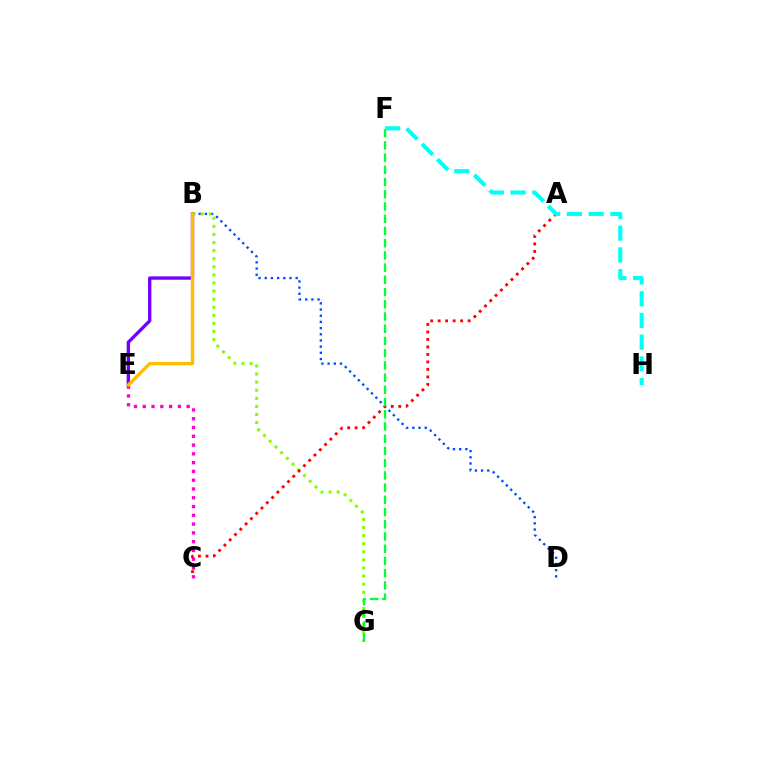{('C', 'E'): [{'color': '#ff00cf', 'line_style': 'dotted', 'thickness': 2.39}], ('B', 'D'): [{'color': '#004bff', 'line_style': 'dotted', 'thickness': 1.68}], ('B', 'G'): [{'color': '#84ff00', 'line_style': 'dotted', 'thickness': 2.2}], ('B', 'E'): [{'color': '#7200ff', 'line_style': 'solid', 'thickness': 2.4}, {'color': '#ffbd00', 'line_style': 'solid', 'thickness': 2.41}], ('A', 'C'): [{'color': '#ff0000', 'line_style': 'dotted', 'thickness': 2.04}], ('F', 'G'): [{'color': '#00ff39', 'line_style': 'dashed', 'thickness': 1.66}], ('F', 'H'): [{'color': '#00fff6', 'line_style': 'dashed', 'thickness': 2.95}]}